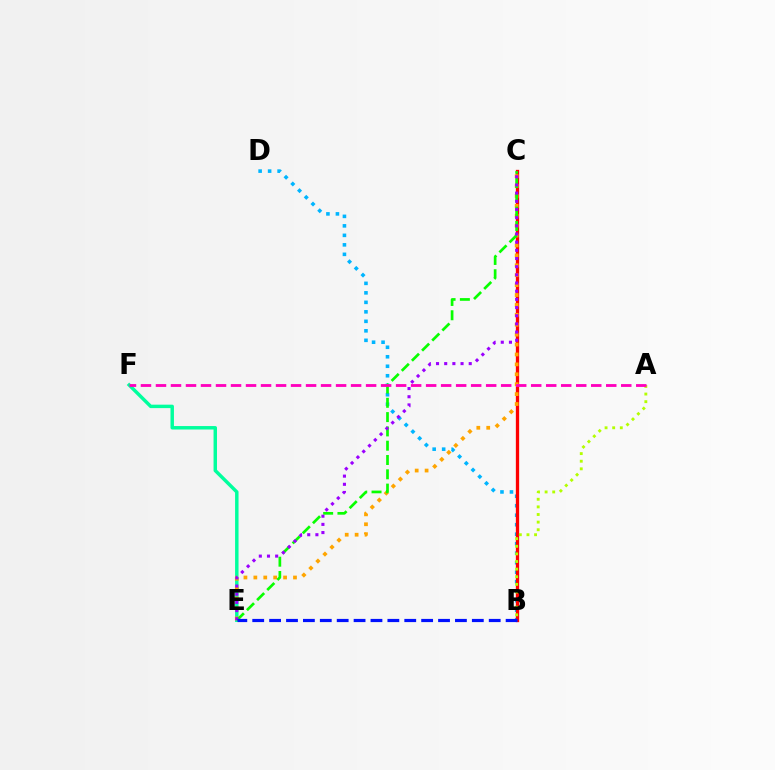{('B', 'D'): [{'color': '#00b5ff', 'line_style': 'dotted', 'thickness': 2.58}], ('B', 'C'): [{'color': '#ff0000', 'line_style': 'solid', 'thickness': 2.38}], ('E', 'F'): [{'color': '#00ff9d', 'line_style': 'solid', 'thickness': 2.49}], ('A', 'B'): [{'color': '#b3ff00', 'line_style': 'dotted', 'thickness': 2.07}], ('C', 'E'): [{'color': '#ffa500', 'line_style': 'dotted', 'thickness': 2.69}, {'color': '#08ff00', 'line_style': 'dashed', 'thickness': 1.94}, {'color': '#9b00ff', 'line_style': 'dotted', 'thickness': 2.22}], ('A', 'F'): [{'color': '#ff00bd', 'line_style': 'dashed', 'thickness': 2.04}], ('B', 'E'): [{'color': '#0010ff', 'line_style': 'dashed', 'thickness': 2.29}]}